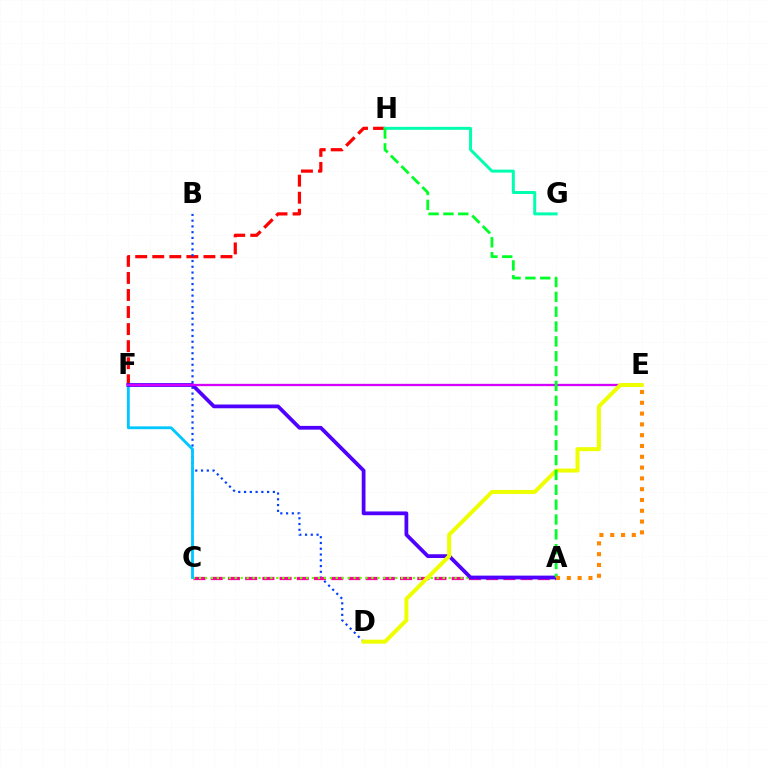{('F', 'H'): [{'color': '#ff0000', 'line_style': 'dashed', 'thickness': 2.32}], ('B', 'D'): [{'color': '#003fff', 'line_style': 'dotted', 'thickness': 1.57}], ('A', 'C'): [{'color': '#ff00a0', 'line_style': 'dashed', 'thickness': 2.34}, {'color': '#66ff00', 'line_style': 'dotted', 'thickness': 1.61}], ('C', 'F'): [{'color': '#00c7ff', 'line_style': 'solid', 'thickness': 2.04}], ('G', 'H'): [{'color': '#00ffaf', 'line_style': 'solid', 'thickness': 2.15}], ('A', 'F'): [{'color': '#4f00ff', 'line_style': 'solid', 'thickness': 2.71}], ('E', 'F'): [{'color': '#d600ff', 'line_style': 'solid', 'thickness': 1.67}], ('D', 'E'): [{'color': '#eeff00', 'line_style': 'solid', 'thickness': 2.88}], ('A', 'H'): [{'color': '#00ff27', 'line_style': 'dashed', 'thickness': 2.02}], ('A', 'E'): [{'color': '#ff8800', 'line_style': 'dotted', 'thickness': 2.93}]}